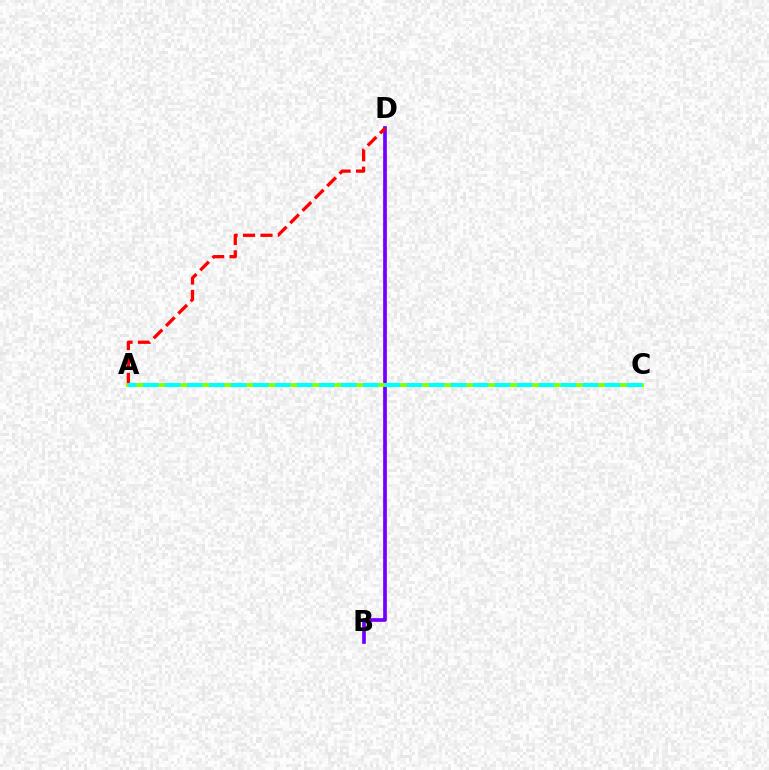{('B', 'D'): [{'color': '#7200ff', 'line_style': 'solid', 'thickness': 2.67}], ('A', 'D'): [{'color': '#ff0000', 'line_style': 'dashed', 'thickness': 2.37}], ('A', 'C'): [{'color': '#84ff00', 'line_style': 'solid', 'thickness': 2.78}, {'color': '#00fff6', 'line_style': 'dashed', 'thickness': 2.99}]}